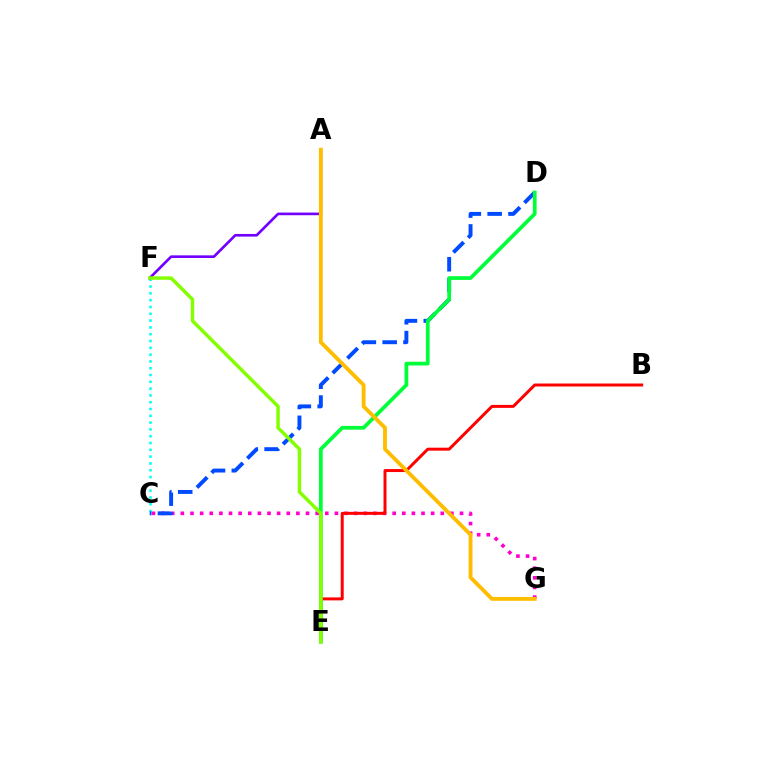{('C', 'G'): [{'color': '#ff00cf', 'line_style': 'dotted', 'thickness': 2.62}], ('B', 'E'): [{'color': '#ff0000', 'line_style': 'solid', 'thickness': 2.14}], ('C', 'F'): [{'color': '#00fff6', 'line_style': 'dotted', 'thickness': 1.85}], ('A', 'F'): [{'color': '#7200ff', 'line_style': 'solid', 'thickness': 1.91}], ('C', 'D'): [{'color': '#004bff', 'line_style': 'dashed', 'thickness': 2.83}], ('D', 'E'): [{'color': '#00ff39', 'line_style': 'solid', 'thickness': 2.69}], ('E', 'F'): [{'color': '#84ff00', 'line_style': 'solid', 'thickness': 2.48}], ('A', 'G'): [{'color': '#ffbd00', 'line_style': 'solid', 'thickness': 2.77}]}